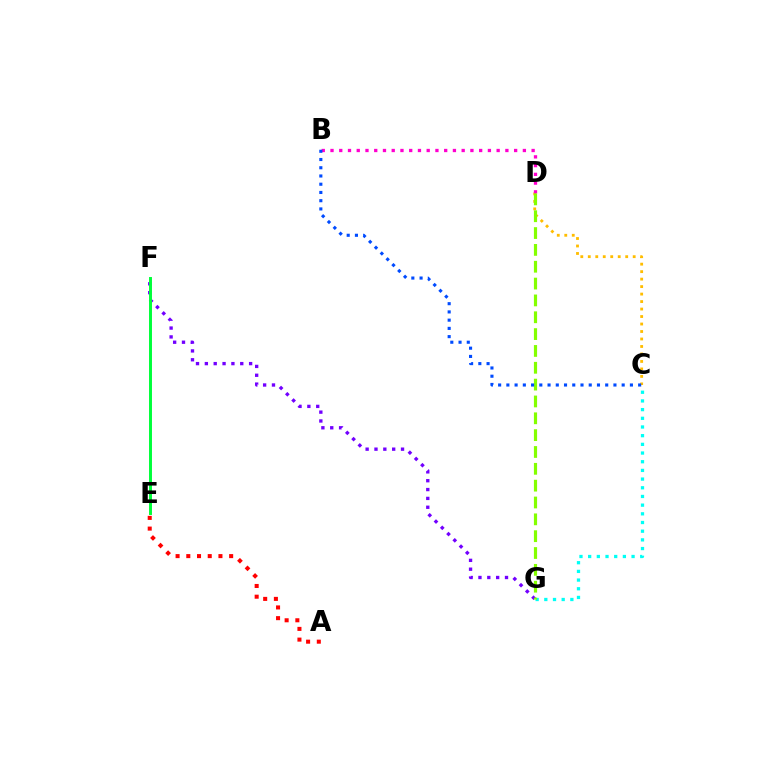{('C', 'D'): [{'color': '#ffbd00', 'line_style': 'dotted', 'thickness': 2.03}], ('A', 'E'): [{'color': '#ff0000', 'line_style': 'dotted', 'thickness': 2.91}], ('F', 'G'): [{'color': '#7200ff', 'line_style': 'dotted', 'thickness': 2.4}], ('E', 'F'): [{'color': '#00ff39', 'line_style': 'solid', 'thickness': 2.12}], ('C', 'G'): [{'color': '#00fff6', 'line_style': 'dotted', 'thickness': 2.36}], ('B', 'D'): [{'color': '#ff00cf', 'line_style': 'dotted', 'thickness': 2.38}], ('D', 'G'): [{'color': '#84ff00', 'line_style': 'dashed', 'thickness': 2.29}], ('B', 'C'): [{'color': '#004bff', 'line_style': 'dotted', 'thickness': 2.24}]}